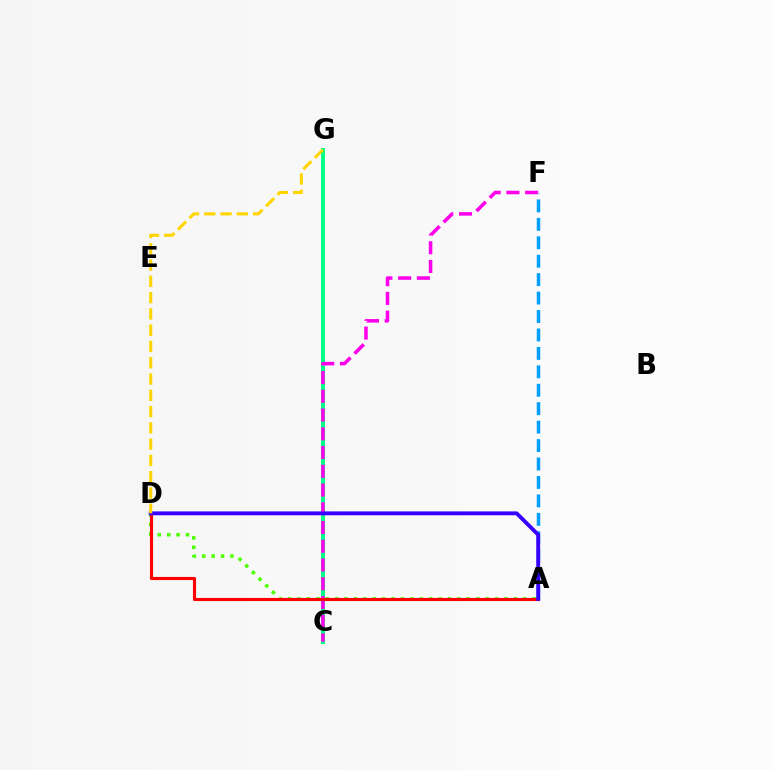{('A', 'D'): [{'color': '#4fff00', 'line_style': 'dotted', 'thickness': 2.56}, {'color': '#ff0000', 'line_style': 'solid', 'thickness': 2.25}, {'color': '#3700ff', 'line_style': 'solid', 'thickness': 2.78}], ('C', 'G'): [{'color': '#00ff86', 'line_style': 'solid', 'thickness': 2.89}], ('C', 'F'): [{'color': '#ff00ed', 'line_style': 'dashed', 'thickness': 2.55}], ('A', 'F'): [{'color': '#009eff', 'line_style': 'dashed', 'thickness': 2.5}], ('D', 'G'): [{'color': '#ffd500', 'line_style': 'dashed', 'thickness': 2.21}]}